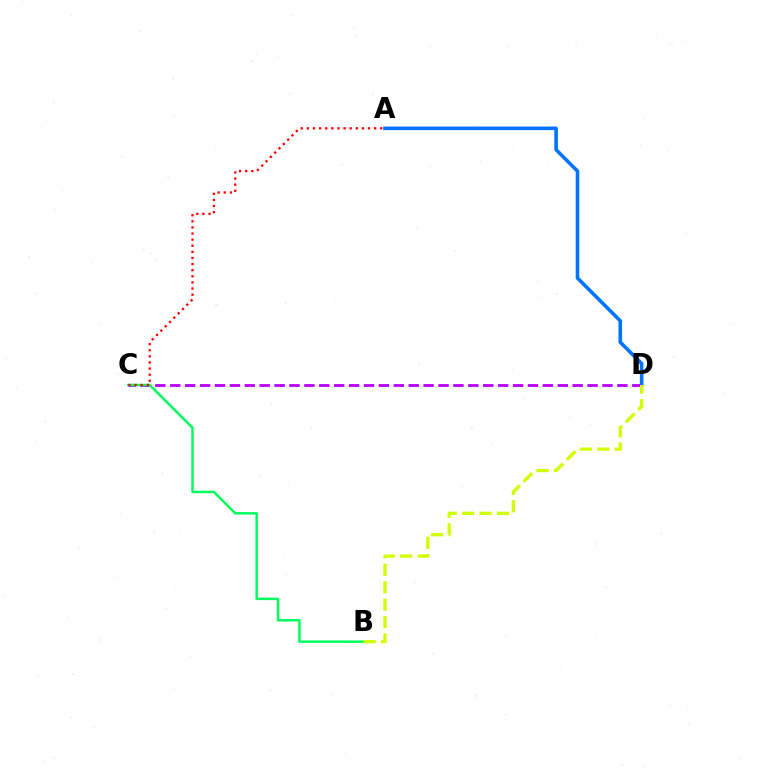{('C', 'D'): [{'color': '#b900ff', 'line_style': 'dashed', 'thickness': 2.02}], ('A', 'D'): [{'color': '#0074ff', 'line_style': 'solid', 'thickness': 2.58}], ('B', 'C'): [{'color': '#00ff5c', 'line_style': 'solid', 'thickness': 1.78}], ('A', 'C'): [{'color': '#ff0000', 'line_style': 'dotted', 'thickness': 1.66}], ('B', 'D'): [{'color': '#d1ff00', 'line_style': 'dashed', 'thickness': 2.37}]}